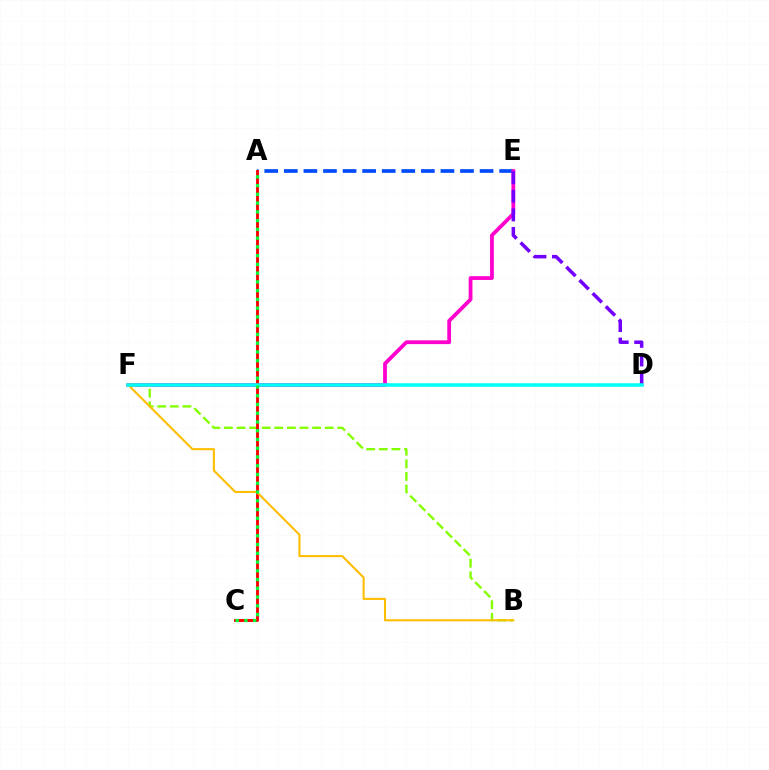{('A', 'E'): [{'color': '#004bff', 'line_style': 'dashed', 'thickness': 2.66}], ('E', 'F'): [{'color': '#ff00cf', 'line_style': 'solid', 'thickness': 2.72}], ('B', 'F'): [{'color': '#84ff00', 'line_style': 'dashed', 'thickness': 1.71}, {'color': '#ffbd00', 'line_style': 'solid', 'thickness': 1.5}], ('A', 'C'): [{'color': '#ff0000', 'line_style': 'solid', 'thickness': 2.09}, {'color': '#00ff39', 'line_style': 'dotted', 'thickness': 2.38}], ('D', 'E'): [{'color': '#7200ff', 'line_style': 'dashed', 'thickness': 2.53}], ('D', 'F'): [{'color': '#00fff6', 'line_style': 'solid', 'thickness': 2.54}]}